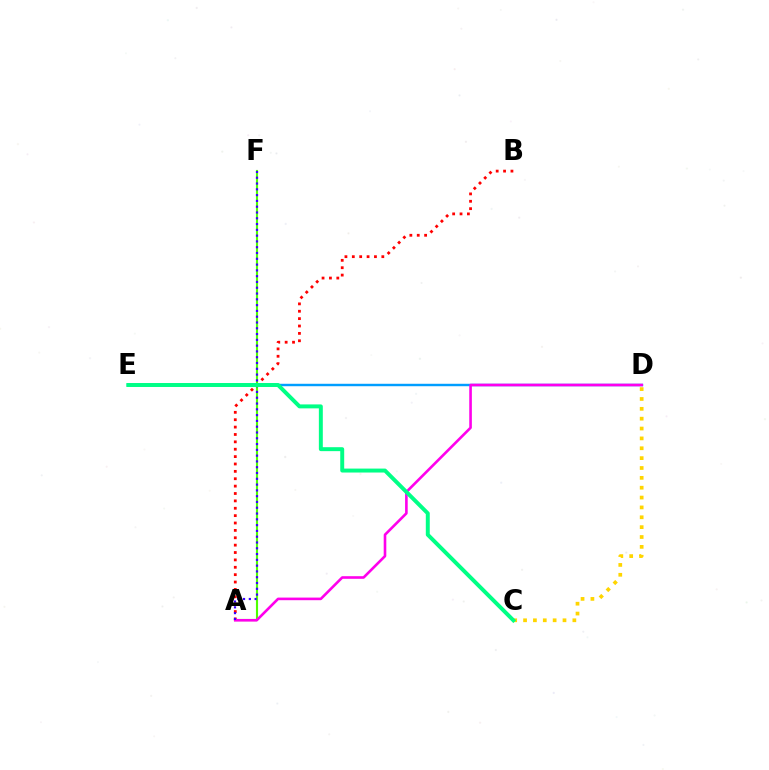{('A', 'B'): [{'color': '#ff0000', 'line_style': 'dotted', 'thickness': 2.0}], ('A', 'F'): [{'color': '#4fff00', 'line_style': 'solid', 'thickness': 1.53}, {'color': '#3700ff', 'line_style': 'dotted', 'thickness': 1.57}], ('D', 'E'): [{'color': '#009eff', 'line_style': 'solid', 'thickness': 1.76}], ('A', 'D'): [{'color': '#ff00ed', 'line_style': 'solid', 'thickness': 1.88}], ('C', 'D'): [{'color': '#ffd500', 'line_style': 'dotted', 'thickness': 2.68}], ('C', 'E'): [{'color': '#00ff86', 'line_style': 'solid', 'thickness': 2.84}]}